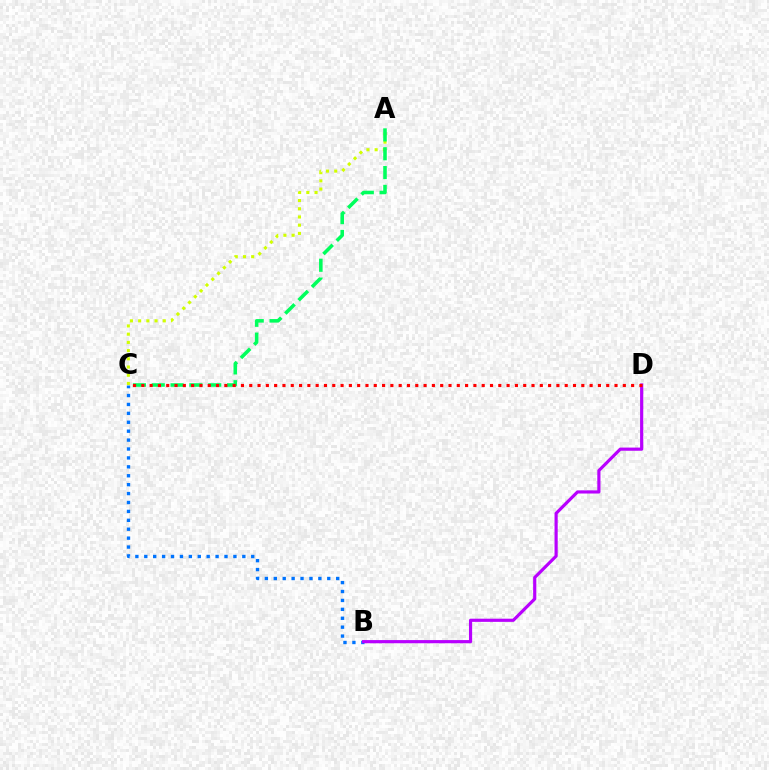{('A', 'C'): [{'color': '#d1ff00', 'line_style': 'dotted', 'thickness': 2.23}, {'color': '#00ff5c', 'line_style': 'dashed', 'thickness': 2.56}], ('B', 'C'): [{'color': '#0074ff', 'line_style': 'dotted', 'thickness': 2.42}], ('B', 'D'): [{'color': '#b900ff', 'line_style': 'solid', 'thickness': 2.28}], ('C', 'D'): [{'color': '#ff0000', 'line_style': 'dotted', 'thickness': 2.26}]}